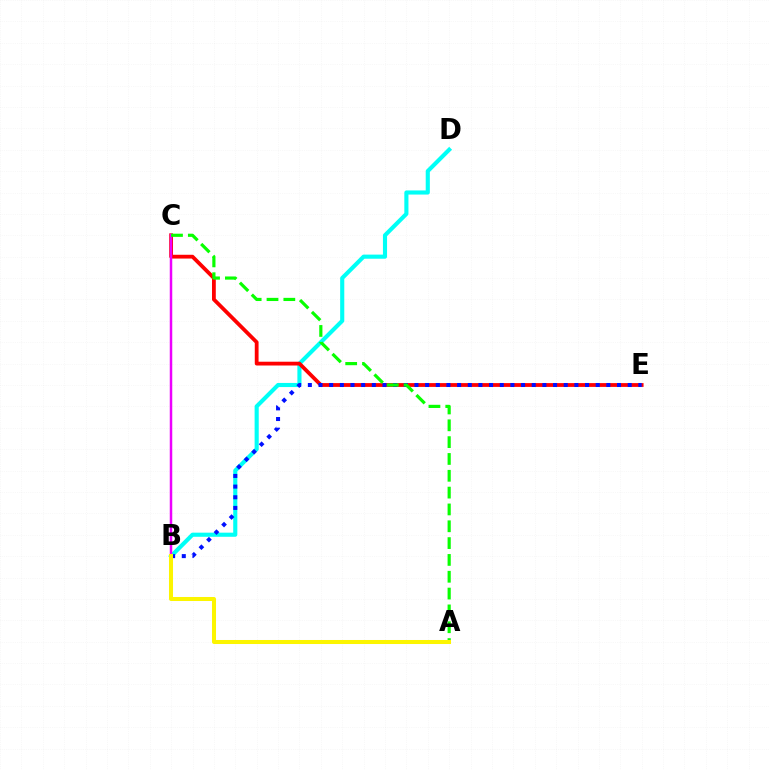{('B', 'D'): [{'color': '#00fff6', 'line_style': 'solid', 'thickness': 2.96}], ('C', 'E'): [{'color': '#ff0000', 'line_style': 'solid', 'thickness': 2.73}], ('B', 'E'): [{'color': '#0010ff', 'line_style': 'dotted', 'thickness': 2.9}], ('B', 'C'): [{'color': '#ee00ff', 'line_style': 'solid', 'thickness': 1.8}], ('A', 'C'): [{'color': '#08ff00', 'line_style': 'dashed', 'thickness': 2.29}], ('A', 'B'): [{'color': '#fcf500', 'line_style': 'solid', 'thickness': 2.89}]}